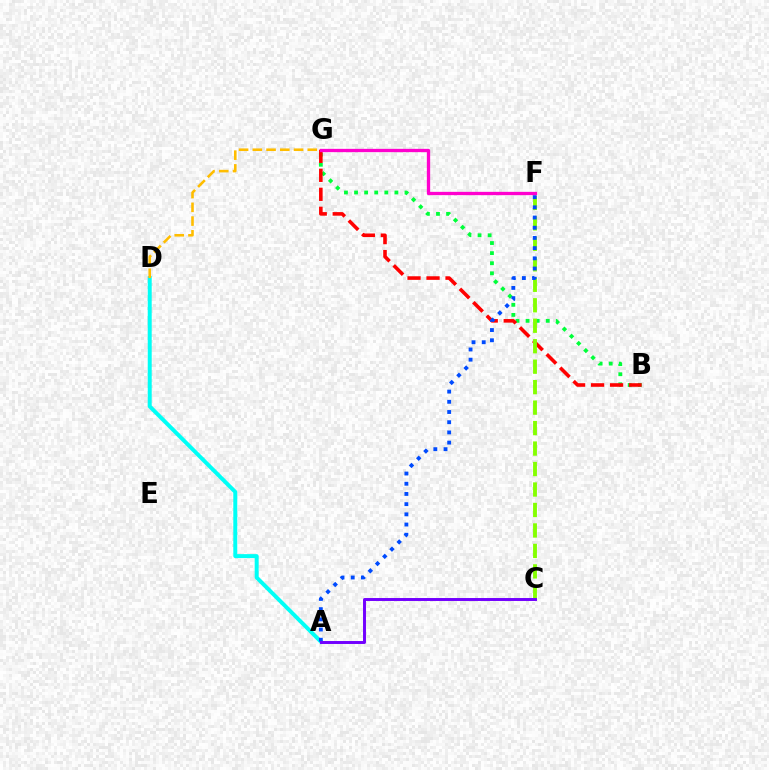{('B', 'G'): [{'color': '#00ff39', 'line_style': 'dotted', 'thickness': 2.74}, {'color': '#ff0000', 'line_style': 'dashed', 'thickness': 2.58}], ('A', 'D'): [{'color': '#00fff6', 'line_style': 'solid', 'thickness': 2.85}], ('C', 'F'): [{'color': '#84ff00', 'line_style': 'dashed', 'thickness': 2.78}], ('D', 'G'): [{'color': '#ffbd00', 'line_style': 'dashed', 'thickness': 1.87}], ('A', 'F'): [{'color': '#004bff', 'line_style': 'dotted', 'thickness': 2.77}], ('A', 'C'): [{'color': '#7200ff', 'line_style': 'solid', 'thickness': 2.12}], ('F', 'G'): [{'color': '#ff00cf', 'line_style': 'solid', 'thickness': 2.39}]}